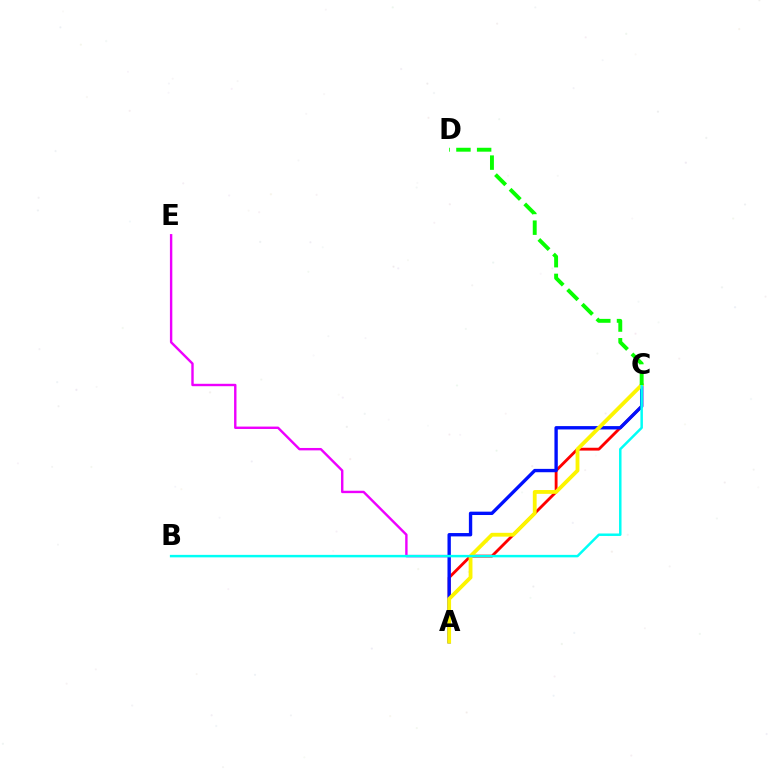{('A', 'E'): [{'color': '#ee00ff', 'line_style': 'solid', 'thickness': 1.73}], ('A', 'C'): [{'color': '#ff0000', 'line_style': 'solid', 'thickness': 2.05}, {'color': '#0010ff', 'line_style': 'solid', 'thickness': 2.42}, {'color': '#fcf500', 'line_style': 'solid', 'thickness': 2.74}], ('B', 'C'): [{'color': '#00fff6', 'line_style': 'solid', 'thickness': 1.79}], ('C', 'D'): [{'color': '#08ff00', 'line_style': 'dashed', 'thickness': 2.81}]}